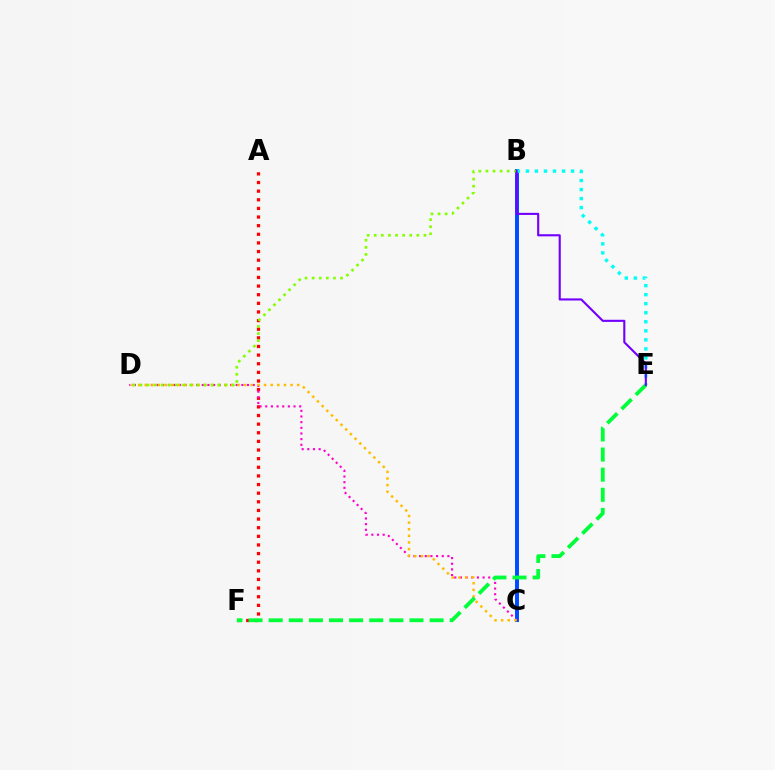{('B', 'C'): [{'color': '#004bff', 'line_style': 'solid', 'thickness': 2.84}], ('A', 'F'): [{'color': '#ff0000', 'line_style': 'dotted', 'thickness': 2.34}], ('C', 'D'): [{'color': '#ff00cf', 'line_style': 'dotted', 'thickness': 1.54}, {'color': '#ffbd00', 'line_style': 'dotted', 'thickness': 1.8}], ('B', 'D'): [{'color': '#84ff00', 'line_style': 'dotted', 'thickness': 1.93}], ('B', 'E'): [{'color': '#00fff6', 'line_style': 'dotted', 'thickness': 2.45}, {'color': '#7200ff', 'line_style': 'solid', 'thickness': 1.52}], ('E', 'F'): [{'color': '#00ff39', 'line_style': 'dashed', 'thickness': 2.73}]}